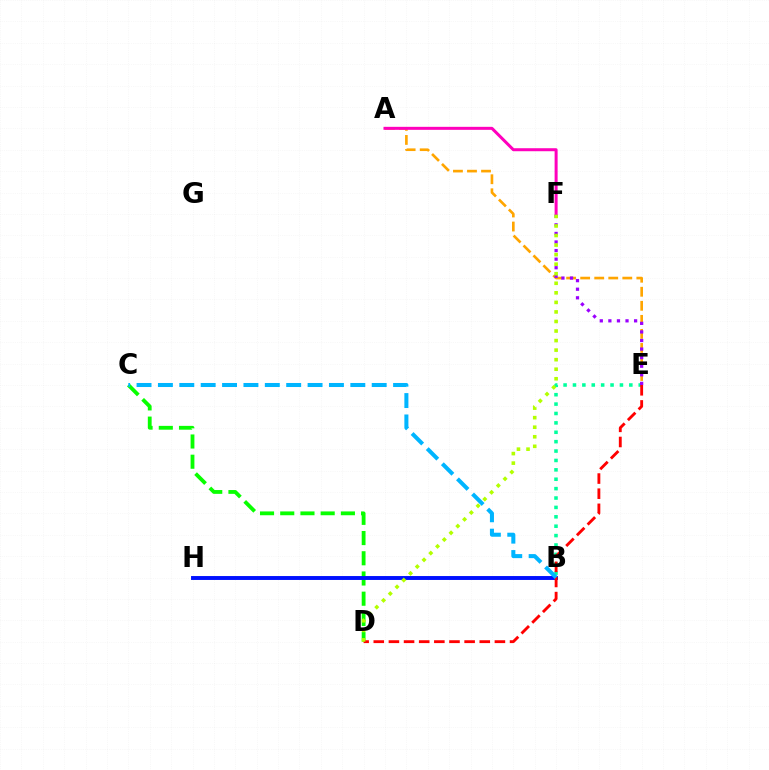{('C', 'D'): [{'color': '#08ff00', 'line_style': 'dashed', 'thickness': 2.75}], ('B', 'E'): [{'color': '#00ff9d', 'line_style': 'dotted', 'thickness': 2.55}], ('B', 'H'): [{'color': '#0010ff', 'line_style': 'solid', 'thickness': 2.82}], ('A', 'E'): [{'color': '#ffa500', 'line_style': 'dashed', 'thickness': 1.91}], ('A', 'F'): [{'color': '#ff00bd', 'line_style': 'solid', 'thickness': 2.16}], ('E', 'F'): [{'color': '#9b00ff', 'line_style': 'dotted', 'thickness': 2.33}], ('D', 'E'): [{'color': '#ff0000', 'line_style': 'dashed', 'thickness': 2.06}], ('D', 'F'): [{'color': '#b3ff00', 'line_style': 'dotted', 'thickness': 2.59}], ('B', 'C'): [{'color': '#00b5ff', 'line_style': 'dashed', 'thickness': 2.9}]}